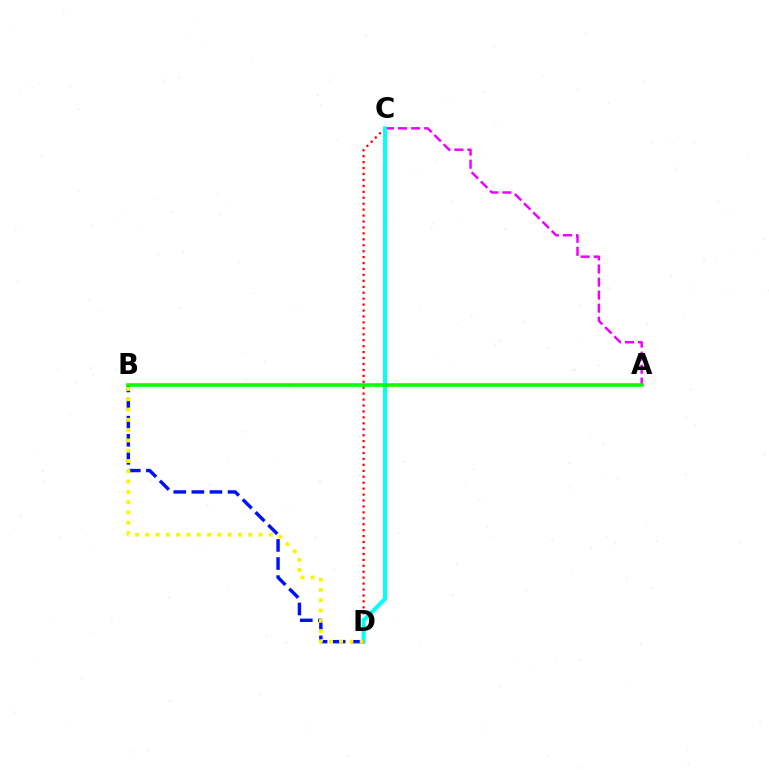{('C', 'D'): [{'color': '#ff0000', 'line_style': 'dotted', 'thickness': 1.61}, {'color': '#00fff6', 'line_style': 'solid', 'thickness': 2.84}], ('A', 'C'): [{'color': '#ee00ff', 'line_style': 'dashed', 'thickness': 1.77}], ('B', 'D'): [{'color': '#0010ff', 'line_style': 'dashed', 'thickness': 2.46}, {'color': '#fcf500', 'line_style': 'dotted', 'thickness': 2.8}], ('A', 'B'): [{'color': '#08ff00', 'line_style': 'solid', 'thickness': 2.59}]}